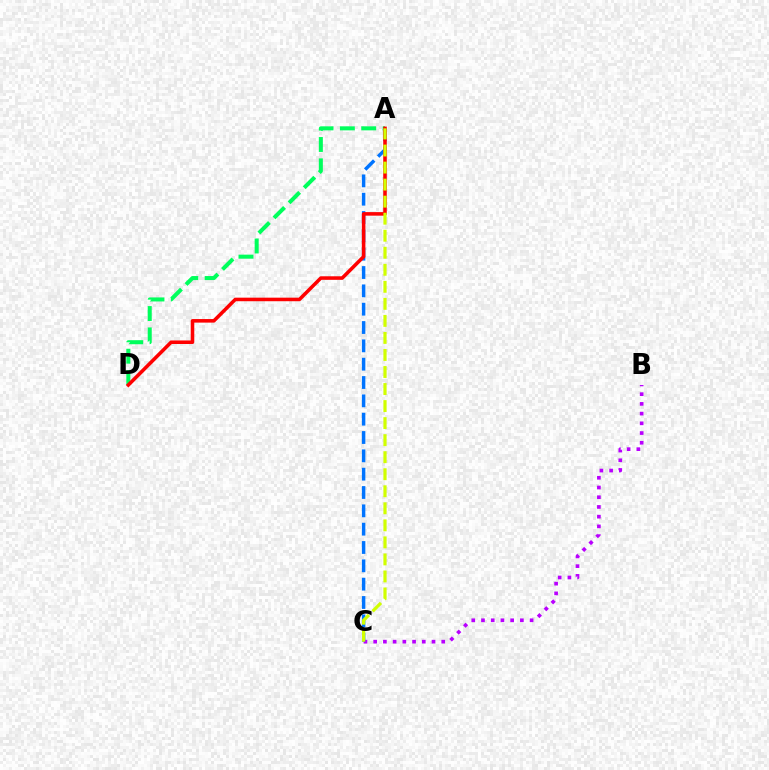{('A', 'D'): [{'color': '#00ff5c', 'line_style': 'dashed', 'thickness': 2.9}, {'color': '#ff0000', 'line_style': 'solid', 'thickness': 2.56}], ('B', 'C'): [{'color': '#b900ff', 'line_style': 'dotted', 'thickness': 2.64}], ('A', 'C'): [{'color': '#0074ff', 'line_style': 'dashed', 'thickness': 2.49}, {'color': '#d1ff00', 'line_style': 'dashed', 'thickness': 2.31}]}